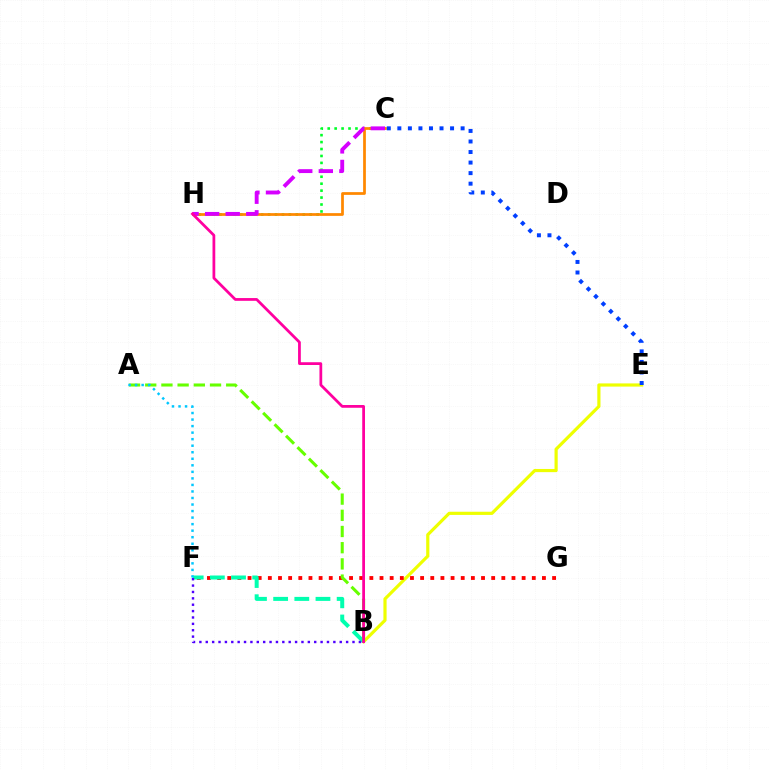{('B', 'E'): [{'color': '#eeff00', 'line_style': 'solid', 'thickness': 2.29}], ('F', 'G'): [{'color': '#ff0000', 'line_style': 'dotted', 'thickness': 2.76}], ('B', 'F'): [{'color': '#00ffaf', 'line_style': 'dashed', 'thickness': 2.88}, {'color': '#4f00ff', 'line_style': 'dotted', 'thickness': 1.73}], ('C', 'H'): [{'color': '#00ff27', 'line_style': 'dotted', 'thickness': 1.88}, {'color': '#ff8800', 'line_style': 'solid', 'thickness': 1.98}, {'color': '#d600ff', 'line_style': 'dashed', 'thickness': 2.79}], ('A', 'B'): [{'color': '#66ff00', 'line_style': 'dashed', 'thickness': 2.2}], ('B', 'H'): [{'color': '#ff00a0', 'line_style': 'solid', 'thickness': 1.99}], ('C', 'E'): [{'color': '#003fff', 'line_style': 'dotted', 'thickness': 2.87}], ('A', 'F'): [{'color': '#00c7ff', 'line_style': 'dotted', 'thickness': 1.78}]}